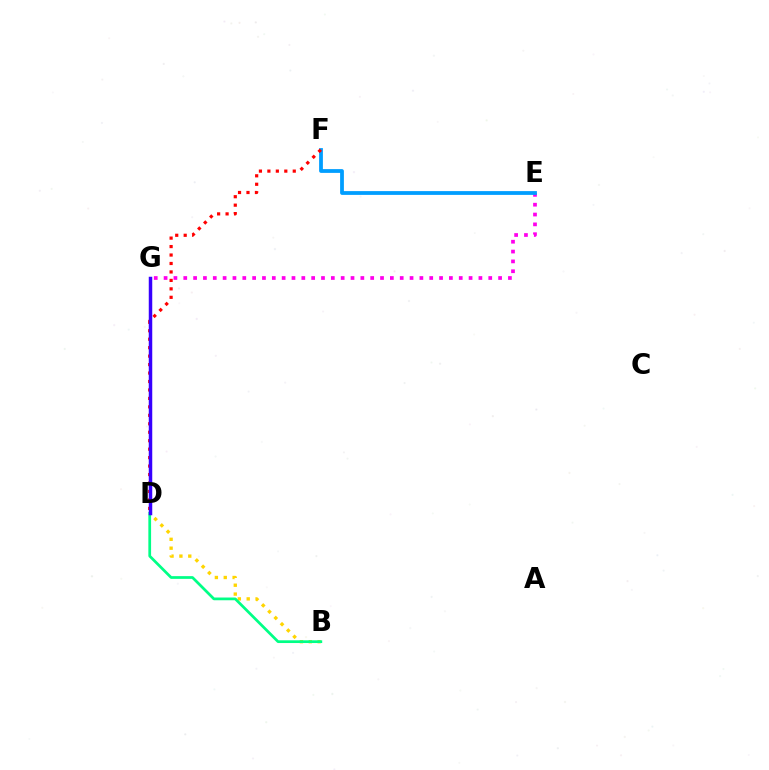{('E', 'G'): [{'color': '#ff00ed', 'line_style': 'dotted', 'thickness': 2.67}], ('E', 'F'): [{'color': '#009eff', 'line_style': 'solid', 'thickness': 2.72}], ('D', 'G'): [{'color': '#4fff00', 'line_style': 'dotted', 'thickness': 1.92}, {'color': '#3700ff', 'line_style': 'solid', 'thickness': 2.51}], ('B', 'D'): [{'color': '#ffd500', 'line_style': 'dotted', 'thickness': 2.41}, {'color': '#00ff86', 'line_style': 'solid', 'thickness': 1.97}], ('D', 'F'): [{'color': '#ff0000', 'line_style': 'dotted', 'thickness': 2.3}]}